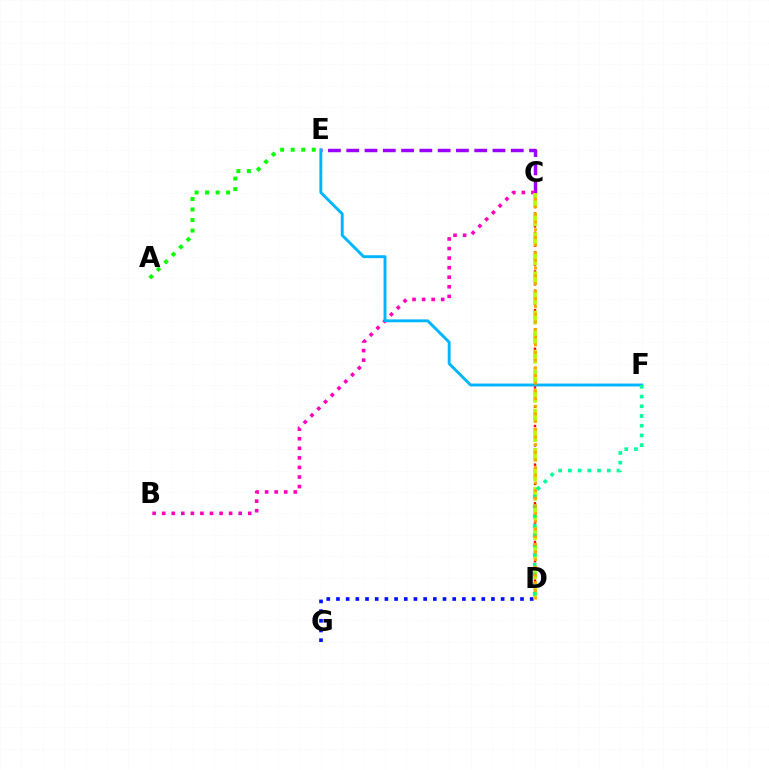{('C', 'E'): [{'color': '#9b00ff', 'line_style': 'dashed', 'thickness': 2.48}], ('C', 'D'): [{'color': '#ff0000', 'line_style': 'dotted', 'thickness': 1.75}, {'color': '#b3ff00', 'line_style': 'dashed', 'thickness': 2.66}, {'color': '#ffa500', 'line_style': 'dotted', 'thickness': 2.08}], ('A', 'E'): [{'color': '#08ff00', 'line_style': 'dotted', 'thickness': 2.86}], ('D', 'G'): [{'color': '#0010ff', 'line_style': 'dotted', 'thickness': 2.63}], ('B', 'C'): [{'color': '#ff00bd', 'line_style': 'dotted', 'thickness': 2.6}], ('E', 'F'): [{'color': '#00b5ff', 'line_style': 'solid', 'thickness': 2.09}], ('D', 'F'): [{'color': '#00ff9d', 'line_style': 'dotted', 'thickness': 2.64}]}